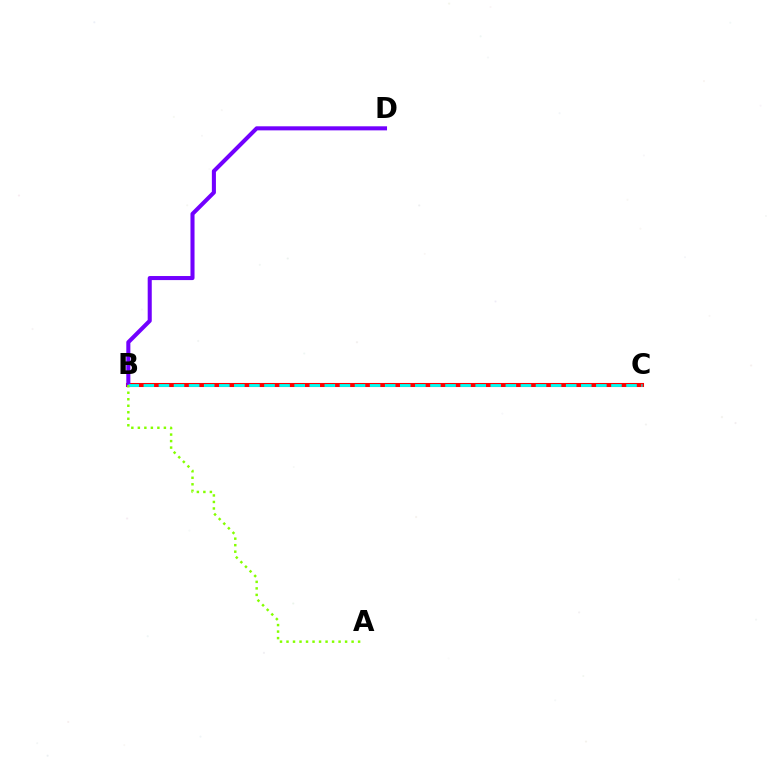{('B', 'C'): [{'color': '#ff0000', 'line_style': 'solid', 'thickness': 2.92}, {'color': '#00fff6', 'line_style': 'dashed', 'thickness': 2.05}], ('B', 'D'): [{'color': '#7200ff', 'line_style': 'solid', 'thickness': 2.92}], ('A', 'B'): [{'color': '#84ff00', 'line_style': 'dotted', 'thickness': 1.77}]}